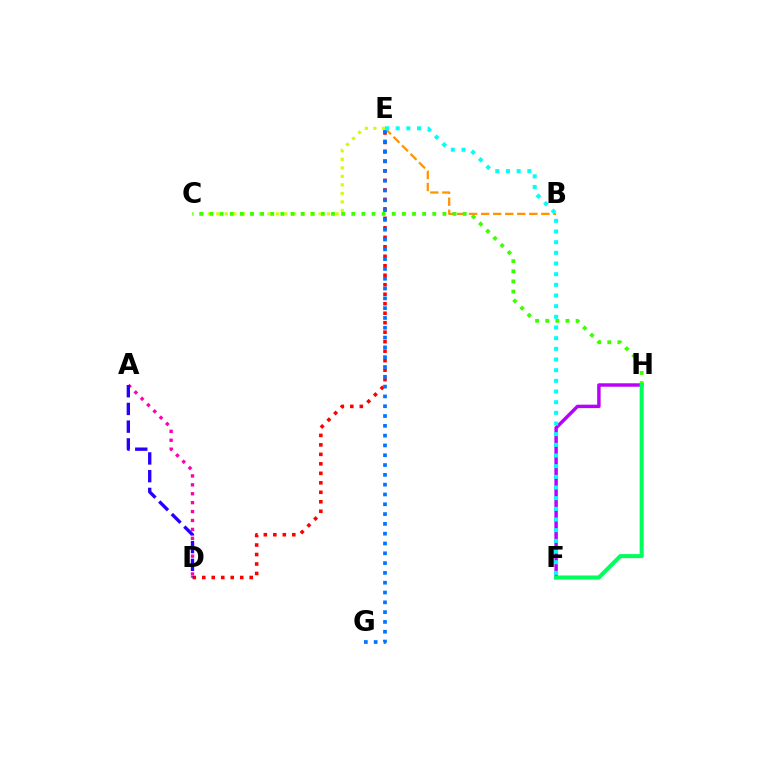{('D', 'E'): [{'color': '#ff0000', 'line_style': 'dotted', 'thickness': 2.58}], ('B', 'E'): [{'color': '#ff9400', 'line_style': 'dashed', 'thickness': 1.63}], ('E', 'G'): [{'color': '#0074ff', 'line_style': 'dotted', 'thickness': 2.66}], ('C', 'E'): [{'color': '#d1ff00', 'line_style': 'dotted', 'thickness': 2.32}], ('A', 'D'): [{'color': '#ff00ac', 'line_style': 'dotted', 'thickness': 2.42}, {'color': '#2500ff', 'line_style': 'dashed', 'thickness': 2.41}], ('C', 'H'): [{'color': '#3dff00', 'line_style': 'dotted', 'thickness': 2.75}], ('F', 'H'): [{'color': '#b900ff', 'line_style': 'solid', 'thickness': 2.48}, {'color': '#00ff5c', 'line_style': 'solid', 'thickness': 2.92}], ('E', 'F'): [{'color': '#00fff6', 'line_style': 'dotted', 'thickness': 2.9}]}